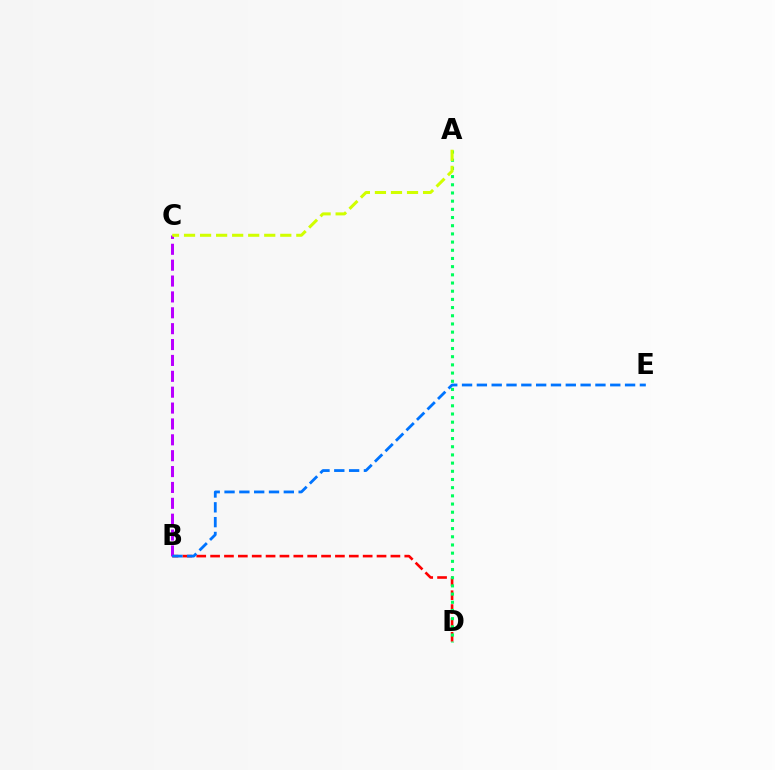{('B', 'D'): [{'color': '#ff0000', 'line_style': 'dashed', 'thickness': 1.88}], ('A', 'D'): [{'color': '#00ff5c', 'line_style': 'dotted', 'thickness': 2.22}], ('B', 'C'): [{'color': '#b900ff', 'line_style': 'dashed', 'thickness': 2.16}], ('A', 'C'): [{'color': '#d1ff00', 'line_style': 'dashed', 'thickness': 2.18}], ('B', 'E'): [{'color': '#0074ff', 'line_style': 'dashed', 'thickness': 2.01}]}